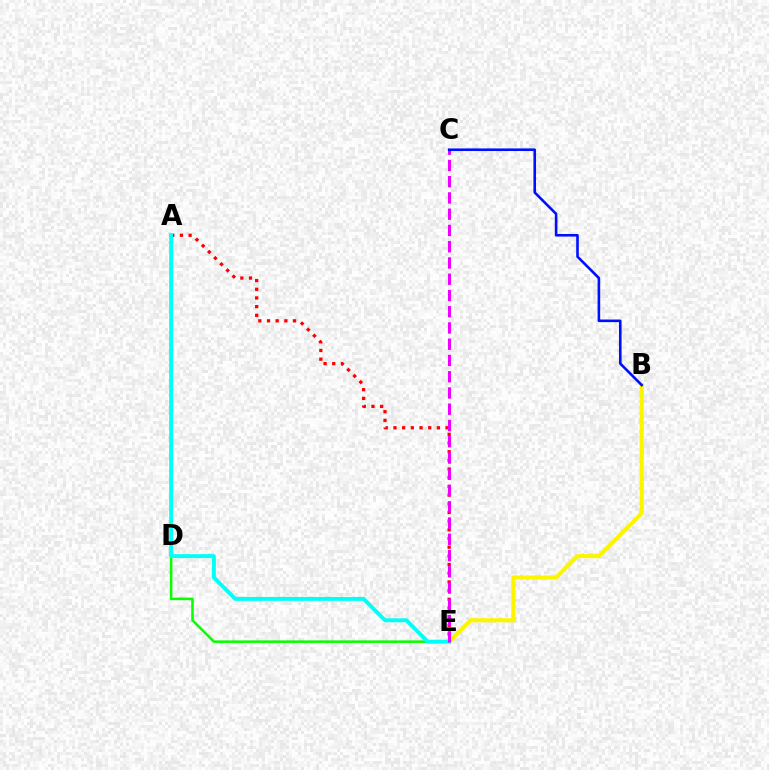{('B', 'E'): [{'color': '#fcf500', 'line_style': 'solid', 'thickness': 2.95}], ('D', 'E'): [{'color': '#08ff00', 'line_style': 'solid', 'thickness': 1.84}], ('A', 'E'): [{'color': '#ff0000', 'line_style': 'dotted', 'thickness': 2.36}, {'color': '#00fff6', 'line_style': 'solid', 'thickness': 2.82}], ('C', 'E'): [{'color': '#ee00ff', 'line_style': 'dashed', 'thickness': 2.21}], ('B', 'C'): [{'color': '#0010ff', 'line_style': 'solid', 'thickness': 1.88}]}